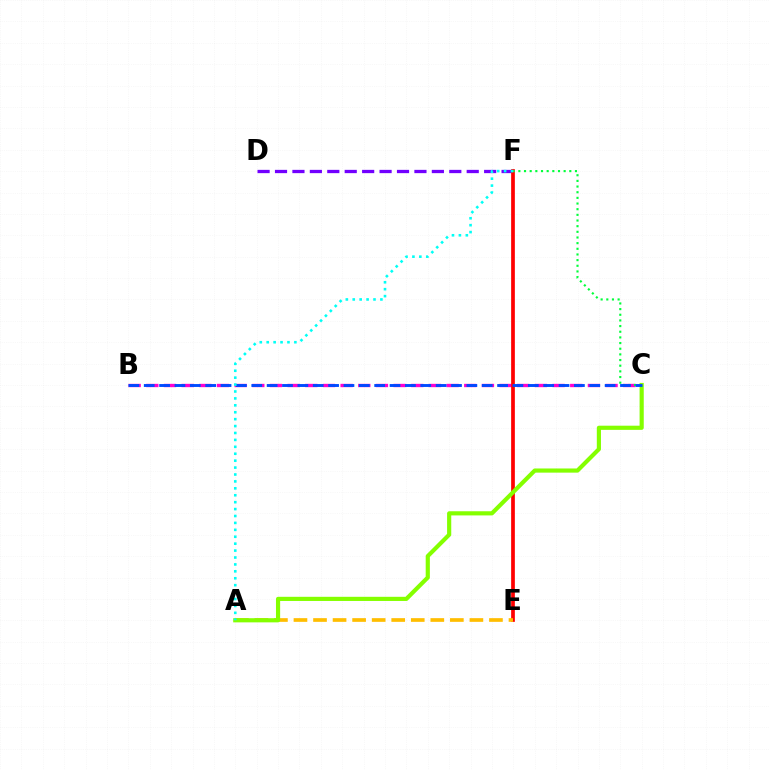{('B', 'C'): [{'color': '#ff00cf', 'line_style': 'dashed', 'thickness': 2.4}, {'color': '#004bff', 'line_style': 'dashed', 'thickness': 2.09}], ('D', 'F'): [{'color': '#7200ff', 'line_style': 'dashed', 'thickness': 2.37}], ('E', 'F'): [{'color': '#ff0000', 'line_style': 'solid', 'thickness': 2.67}], ('A', 'E'): [{'color': '#ffbd00', 'line_style': 'dashed', 'thickness': 2.66}], ('C', 'F'): [{'color': '#00ff39', 'line_style': 'dotted', 'thickness': 1.54}], ('A', 'C'): [{'color': '#84ff00', 'line_style': 'solid', 'thickness': 2.99}], ('A', 'F'): [{'color': '#00fff6', 'line_style': 'dotted', 'thickness': 1.88}]}